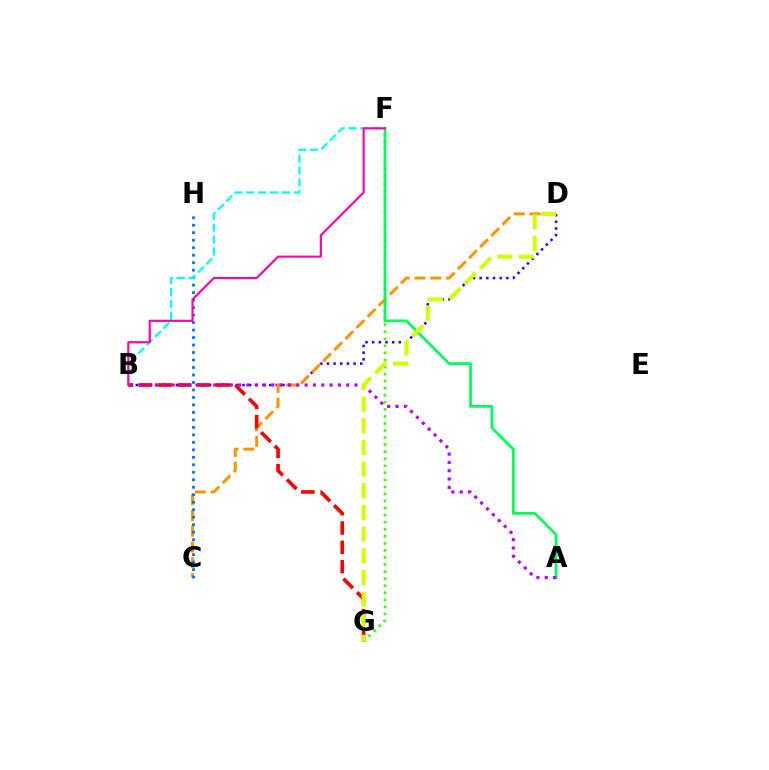{('B', 'D'): [{'color': '#2500ff', 'line_style': 'dotted', 'thickness': 1.81}], ('C', 'D'): [{'color': '#ff9400', 'line_style': 'dashed', 'thickness': 2.14}], ('B', 'G'): [{'color': '#ff0000', 'line_style': 'dashed', 'thickness': 2.62}], ('C', 'H'): [{'color': '#0074ff', 'line_style': 'dotted', 'thickness': 2.03}], ('B', 'F'): [{'color': '#00fff6', 'line_style': 'dashed', 'thickness': 1.61}, {'color': '#ff00ac', 'line_style': 'solid', 'thickness': 1.54}], ('F', 'G'): [{'color': '#3dff00', 'line_style': 'dotted', 'thickness': 1.92}], ('A', 'F'): [{'color': '#00ff5c', 'line_style': 'solid', 'thickness': 1.99}], ('A', 'B'): [{'color': '#b900ff', 'line_style': 'dotted', 'thickness': 2.26}], ('D', 'G'): [{'color': '#d1ff00', 'line_style': 'dashed', 'thickness': 2.94}]}